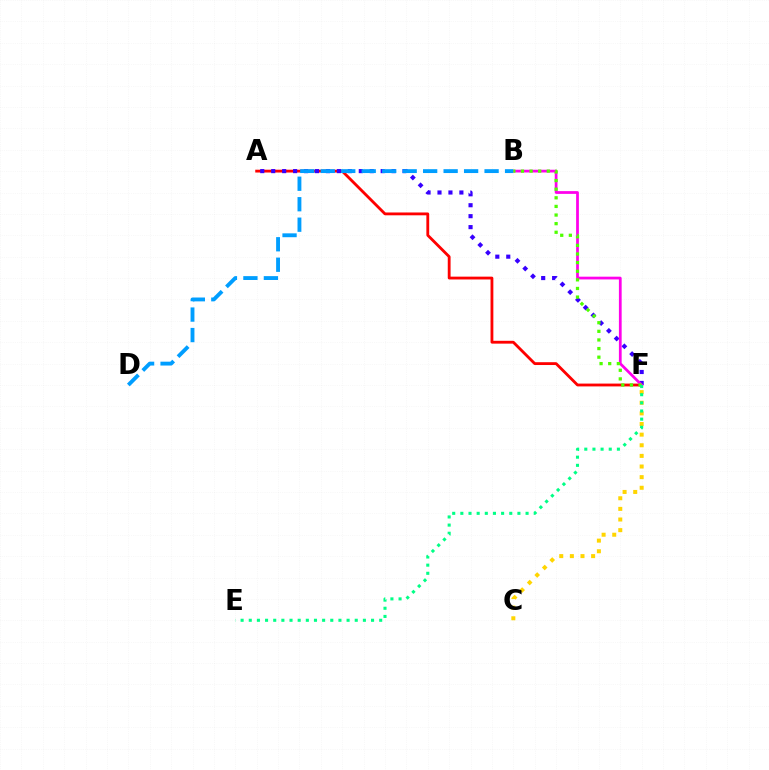{('C', 'F'): [{'color': '#ffd500', 'line_style': 'dotted', 'thickness': 2.89}], ('A', 'F'): [{'color': '#ff0000', 'line_style': 'solid', 'thickness': 2.03}, {'color': '#3700ff', 'line_style': 'dotted', 'thickness': 2.97}], ('B', 'F'): [{'color': '#ff00ed', 'line_style': 'solid', 'thickness': 1.98}, {'color': '#4fff00', 'line_style': 'dotted', 'thickness': 2.34}], ('B', 'D'): [{'color': '#009eff', 'line_style': 'dashed', 'thickness': 2.78}], ('E', 'F'): [{'color': '#00ff86', 'line_style': 'dotted', 'thickness': 2.21}]}